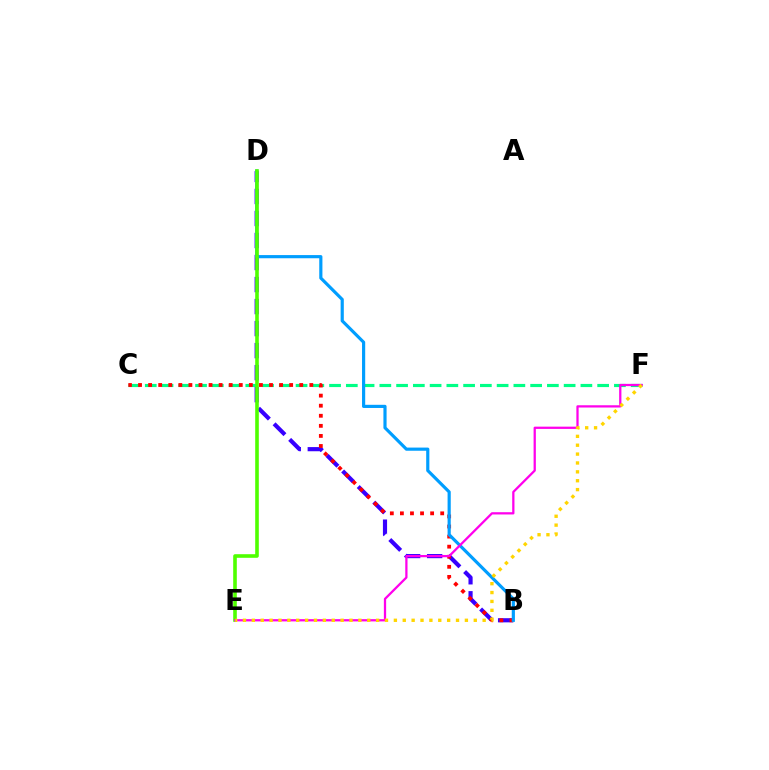{('C', 'F'): [{'color': '#00ff86', 'line_style': 'dashed', 'thickness': 2.28}], ('B', 'D'): [{'color': '#3700ff', 'line_style': 'dashed', 'thickness': 2.99}, {'color': '#009eff', 'line_style': 'solid', 'thickness': 2.28}], ('B', 'C'): [{'color': '#ff0000', 'line_style': 'dotted', 'thickness': 2.74}], ('D', 'E'): [{'color': '#4fff00', 'line_style': 'solid', 'thickness': 2.6}], ('E', 'F'): [{'color': '#ff00ed', 'line_style': 'solid', 'thickness': 1.63}, {'color': '#ffd500', 'line_style': 'dotted', 'thickness': 2.41}]}